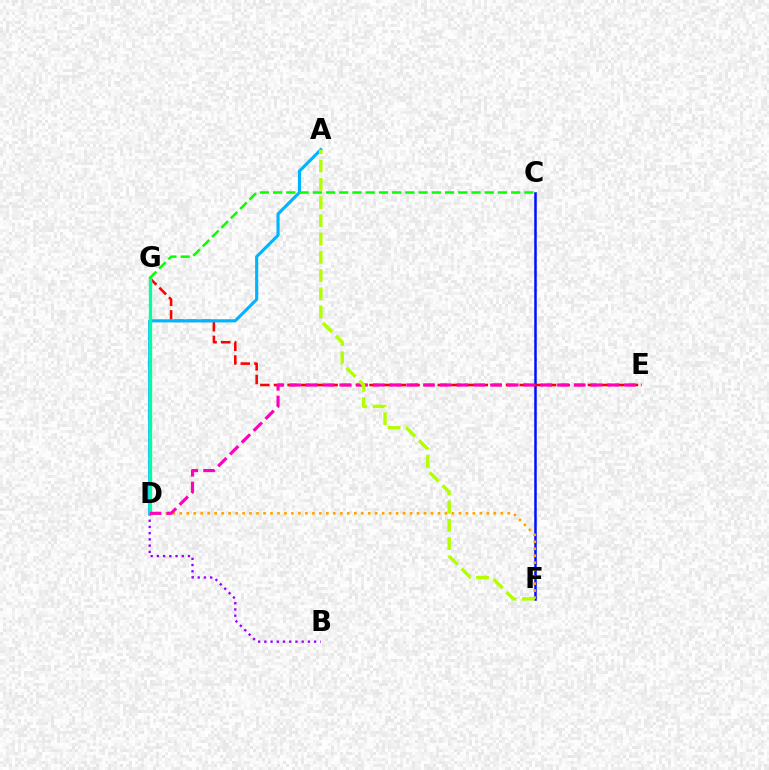{('C', 'F'): [{'color': '#0010ff', 'line_style': 'solid', 'thickness': 1.81}], ('E', 'G'): [{'color': '#ff0000', 'line_style': 'dashed', 'thickness': 1.85}], ('B', 'D'): [{'color': '#9b00ff', 'line_style': 'dotted', 'thickness': 1.69}], ('A', 'D'): [{'color': '#00b5ff', 'line_style': 'solid', 'thickness': 2.25}], ('D', 'G'): [{'color': '#00ff9d', 'line_style': 'solid', 'thickness': 2.39}], ('D', 'F'): [{'color': '#ffa500', 'line_style': 'dotted', 'thickness': 1.9}], ('D', 'E'): [{'color': '#ff00bd', 'line_style': 'dashed', 'thickness': 2.27}], ('A', 'F'): [{'color': '#b3ff00', 'line_style': 'dashed', 'thickness': 2.48}], ('C', 'G'): [{'color': '#08ff00', 'line_style': 'dashed', 'thickness': 1.8}]}